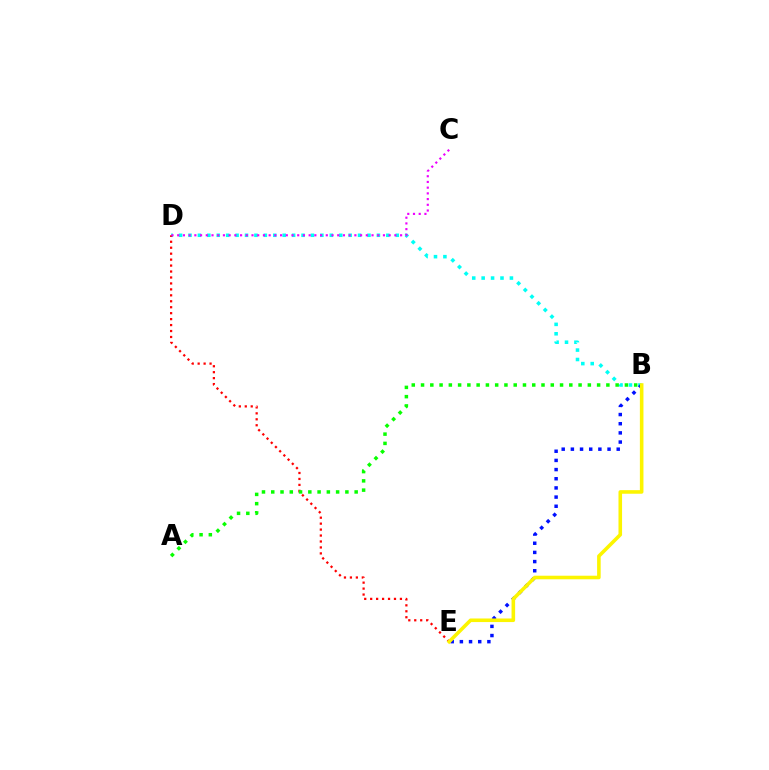{('B', 'D'): [{'color': '#00fff6', 'line_style': 'dotted', 'thickness': 2.56}], ('B', 'E'): [{'color': '#0010ff', 'line_style': 'dotted', 'thickness': 2.49}, {'color': '#fcf500', 'line_style': 'solid', 'thickness': 2.58}], ('D', 'E'): [{'color': '#ff0000', 'line_style': 'dotted', 'thickness': 1.62}], ('A', 'B'): [{'color': '#08ff00', 'line_style': 'dotted', 'thickness': 2.52}], ('C', 'D'): [{'color': '#ee00ff', 'line_style': 'dotted', 'thickness': 1.55}]}